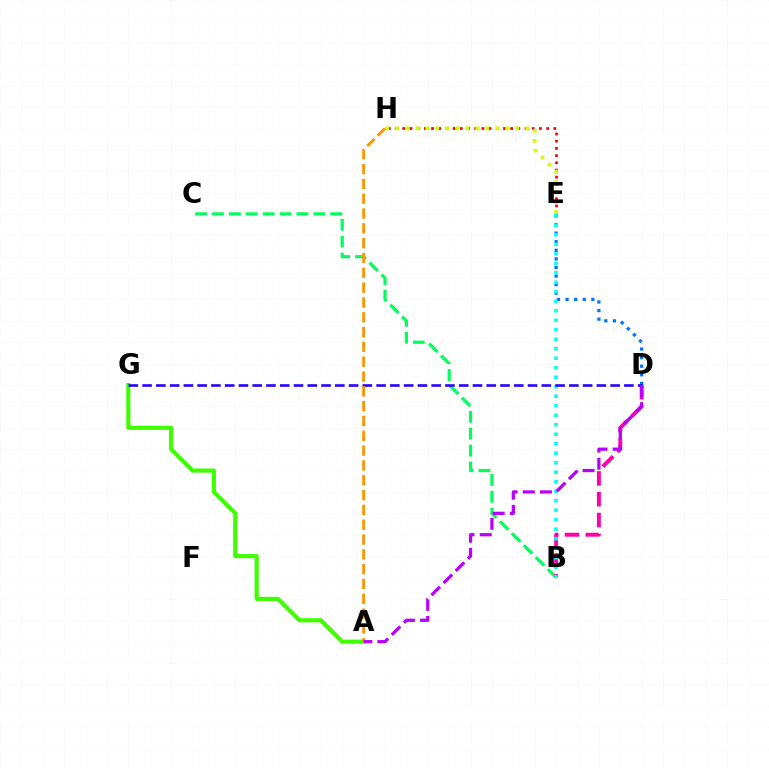{('B', 'C'): [{'color': '#00ff5c', 'line_style': 'dashed', 'thickness': 2.29}], ('E', 'H'): [{'color': '#ff0000', 'line_style': 'dotted', 'thickness': 1.95}, {'color': '#d1ff00', 'line_style': 'dotted', 'thickness': 2.72}], ('B', 'D'): [{'color': '#ff00ac', 'line_style': 'dashed', 'thickness': 2.82}], ('A', 'G'): [{'color': '#3dff00', 'line_style': 'solid', 'thickness': 2.97}], ('D', 'E'): [{'color': '#0074ff', 'line_style': 'dotted', 'thickness': 2.33}], ('B', 'E'): [{'color': '#00fff6', 'line_style': 'dotted', 'thickness': 2.58}], ('D', 'G'): [{'color': '#2500ff', 'line_style': 'dashed', 'thickness': 1.87}], ('A', 'H'): [{'color': '#ff9400', 'line_style': 'dashed', 'thickness': 2.01}], ('A', 'D'): [{'color': '#b900ff', 'line_style': 'dashed', 'thickness': 2.33}]}